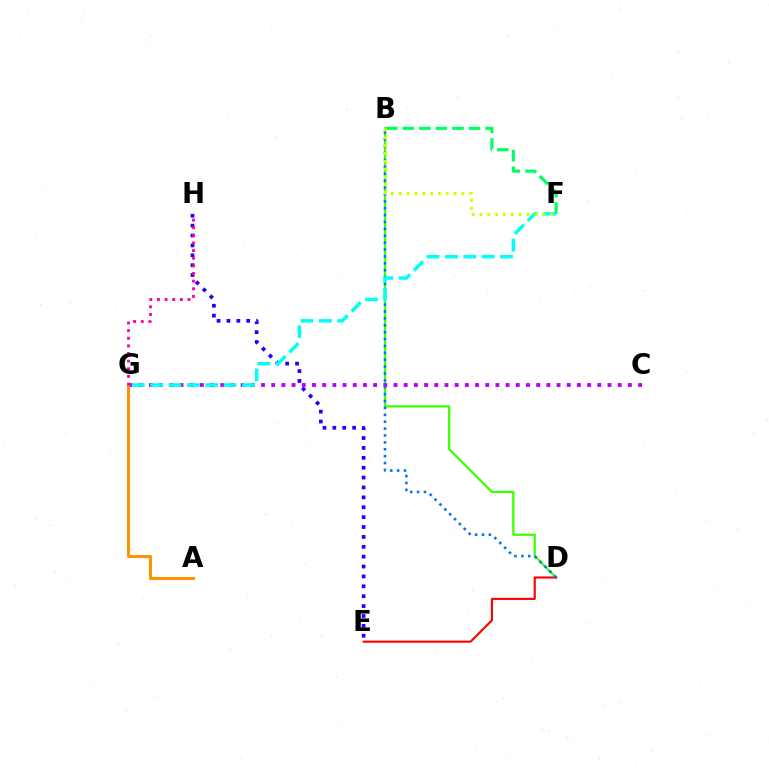{('B', 'D'): [{'color': '#3dff00', 'line_style': 'solid', 'thickness': 1.62}, {'color': '#0074ff', 'line_style': 'dotted', 'thickness': 1.87}], ('D', 'E'): [{'color': '#ff0000', 'line_style': 'solid', 'thickness': 1.53}], ('C', 'G'): [{'color': '#b900ff', 'line_style': 'dotted', 'thickness': 2.77}], ('B', 'F'): [{'color': '#00ff5c', 'line_style': 'dashed', 'thickness': 2.25}, {'color': '#d1ff00', 'line_style': 'dotted', 'thickness': 2.13}], ('E', 'H'): [{'color': '#2500ff', 'line_style': 'dotted', 'thickness': 2.69}], ('A', 'G'): [{'color': '#ff9400', 'line_style': 'solid', 'thickness': 2.19}], ('G', 'H'): [{'color': '#ff00ac', 'line_style': 'dotted', 'thickness': 2.07}], ('F', 'G'): [{'color': '#00fff6', 'line_style': 'dashed', 'thickness': 2.49}]}